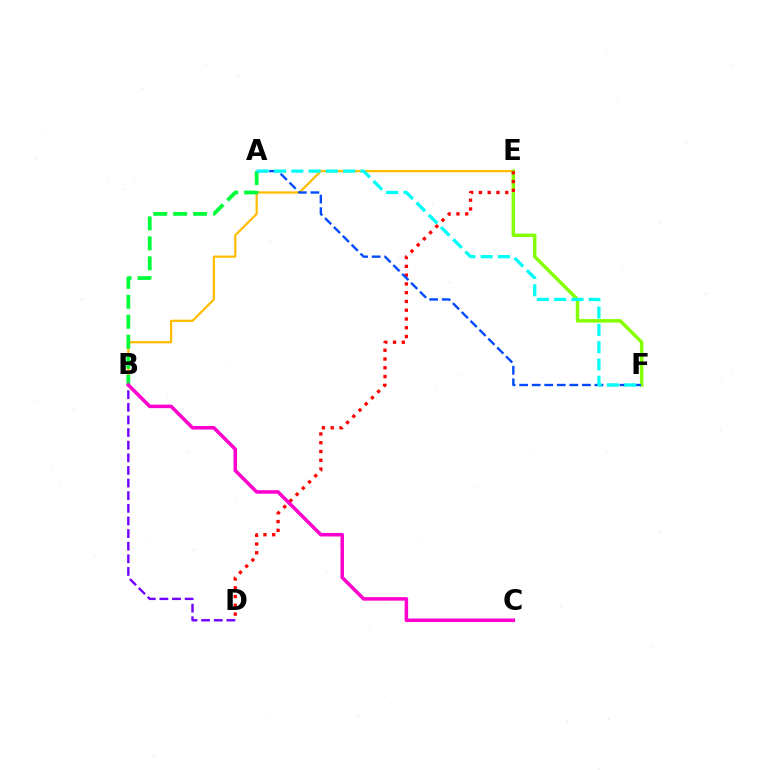{('B', 'E'): [{'color': '#ffbd00', 'line_style': 'solid', 'thickness': 1.62}], ('E', 'F'): [{'color': '#84ff00', 'line_style': 'solid', 'thickness': 2.49}], ('A', 'B'): [{'color': '#00ff39', 'line_style': 'dashed', 'thickness': 2.71}], ('D', 'E'): [{'color': '#ff0000', 'line_style': 'dotted', 'thickness': 2.38}], ('A', 'F'): [{'color': '#004bff', 'line_style': 'dashed', 'thickness': 1.7}, {'color': '#00fff6', 'line_style': 'dashed', 'thickness': 2.35}], ('B', 'D'): [{'color': '#7200ff', 'line_style': 'dashed', 'thickness': 1.71}], ('B', 'C'): [{'color': '#ff00cf', 'line_style': 'solid', 'thickness': 2.54}]}